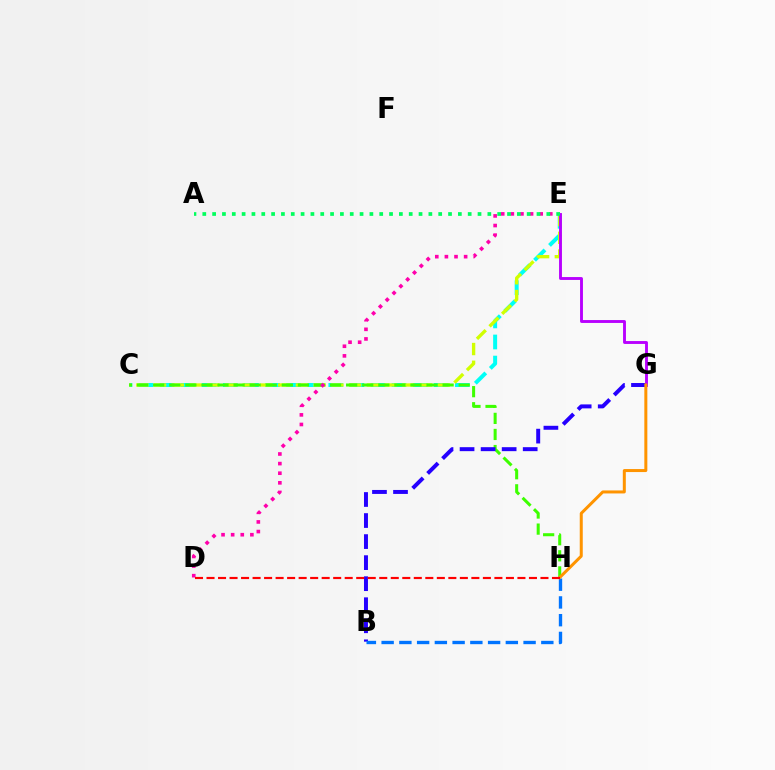{('C', 'E'): [{'color': '#00fff6', 'line_style': 'dashed', 'thickness': 2.86}, {'color': '#d1ff00', 'line_style': 'dashed', 'thickness': 2.41}], ('C', 'H'): [{'color': '#3dff00', 'line_style': 'dashed', 'thickness': 2.18}], ('D', 'E'): [{'color': '#ff00ac', 'line_style': 'dotted', 'thickness': 2.61}], ('B', 'G'): [{'color': '#2500ff', 'line_style': 'dashed', 'thickness': 2.86}], ('E', 'G'): [{'color': '#b900ff', 'line_style': 'solid', 'thickness': 2.08}], ('B', 'H'): [{'color': '#0074ff', 'line_style': 'dashed', 'thickness': 2.41}], ('A', 'E'): [{'color': '#00ff5c', 'line_style': 'dotted', 'thickness': 2.67}], ('G', 'H'): [{'color': '#ff9400', 'line_style': 'solid', 'thickness': 2.16}], ('D', 'H'): [{'color': '#ff0000', 'line_style': 'dashed', 'thickness': 1.56}]}